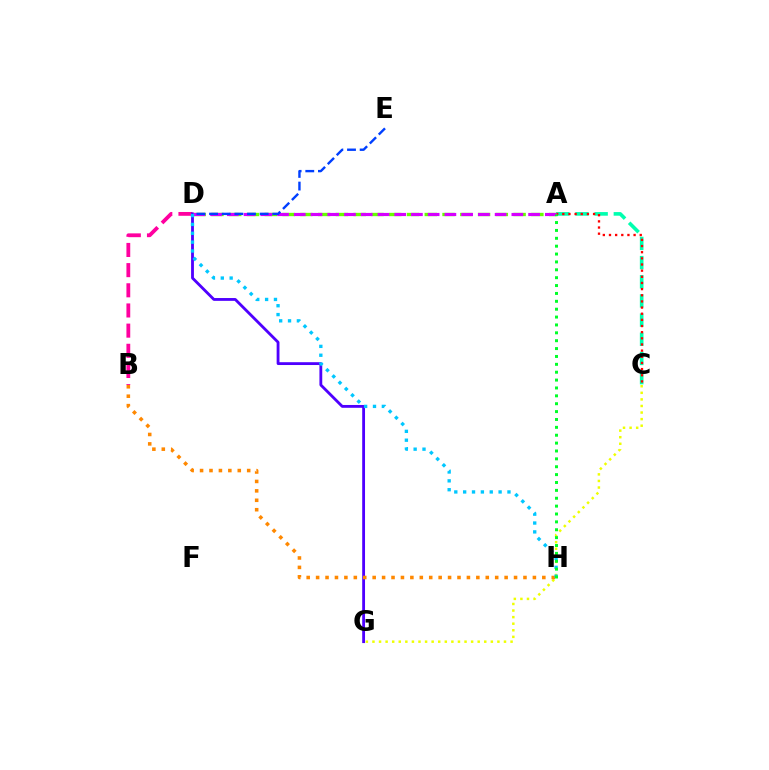{('A', 'C'): [{'color': '#00ffaf', 'line_style': 'dashed', 'thickness': 2.6}, {'color': '#ff0000', 'line_style': 'dotted', 'thickness': 1.67}], ('C', 'G'): [{'color': '#eeff00', 'line_style': 'dotted', 'thickness': 1.79}], ('A', 'D'): [{'color': '#66ff00', 'line_style': 'dashed', 'thickness': 2.41}, {'color': '#d600ff', 'line_style': 'dashed', 'thickness': 2.27}], ('B', 'D'): [{'color': '#ff00a0', 'line_style': 'dashed', 'thickness': 2.74}], ('D', 'G'): [{'color': '#4f00ff', 'line_style': 'solid', 'thickness': 2.03}], ('B', 'H'): [{'color': '#ff8800', 'line_style': 'dotted', 'thickness': 2.56}], ('D', 'H'): [{'color': '#00c7ff', 'line_style': 'dotted', 'thickness': 2.41}], ('D', 'E'): [{'color': '#003fff', 'line_style': 'dashed', 'thickness': 1.72}], ('A', 'H'): [{'color': '#00ff27', 'line_style': 'dotted', 'thickness': 2.14}]}